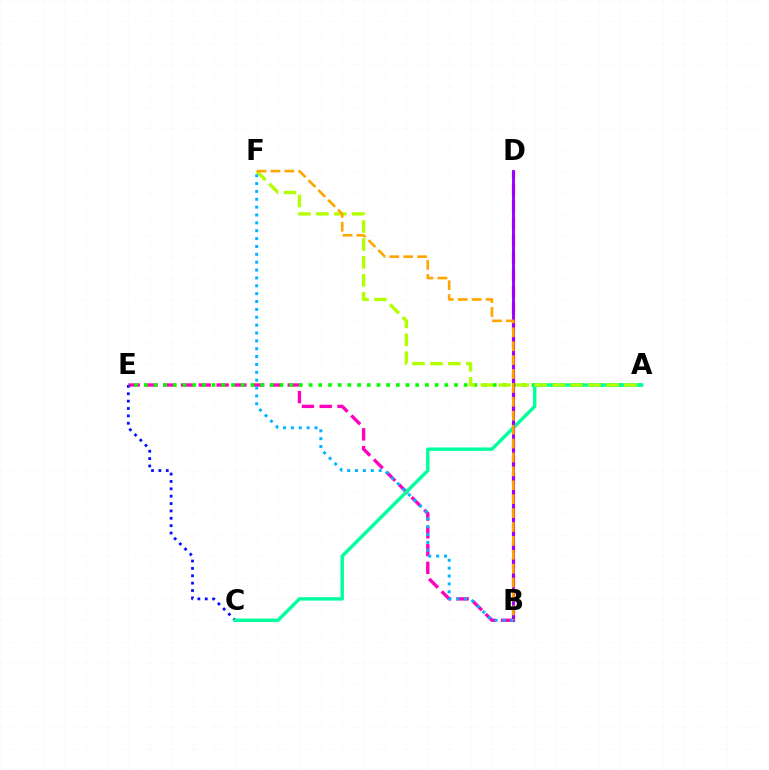{('B', 'E'): [{'color': '#ff00bd', 'line_style': 'dashed', 'thickness': 2.42}], ('C', 'E'): [{'color': '#0010ff', 'line_style': 'dotted', 'thickness': 2.0}], ('B', 'D'): [{'color': '#ff0000', 'line_style': 'dashed', 'thickness': 2.31}, {'color': '#9b00ff', 'line_style': 'solid', 'thickness': 2.11}], ('A', 'E'): [{'color': '#08ff00', 'line_style': 'dotted', 'thickness': 2.63}], ('A', 'C'): [{'color': '#00ff9d', 'line_style': 'solid', 'thickness': 2.45}], ('A', 'F'): [{'color': '#b3ff00', 'line_style': 'dashed', 'thickness': 2.44}], ('B', 'F'): [{'color': '#00b5ff', 'line_style': 'dotted', 'thickness': 2.14}, {'color': '#ffa500', 'line_style': 'dashed', 'thickness': 1.89}]}